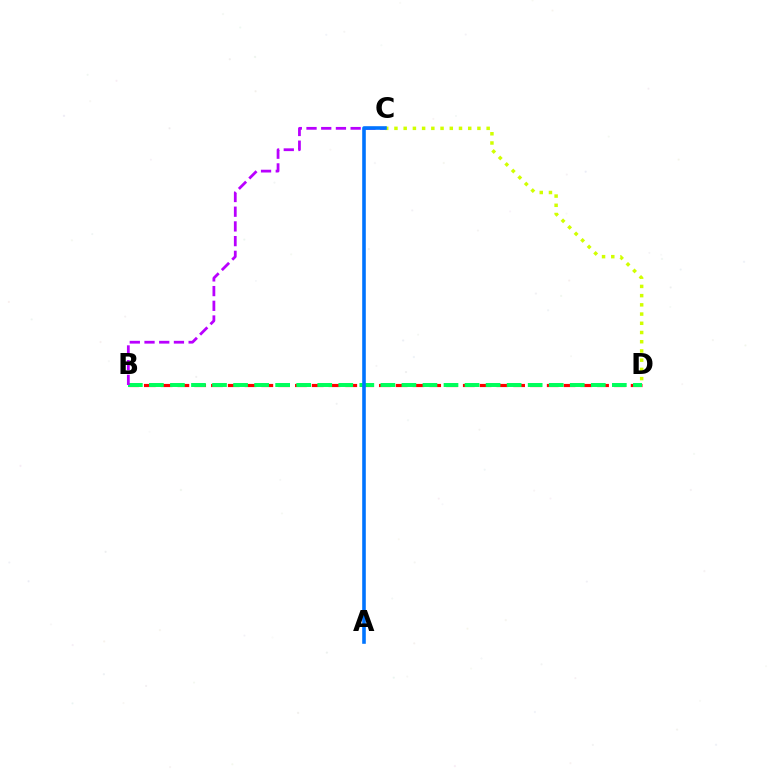{('B', 'D'): [{'color': '#ff0000', 'line_style': 'dashed', 'thickness': 2.28}, {'color': '#00ff5c', 'line_style': 'dashed', 'thickness': 2.86}], ('B', 'C'): [{'color': '#b900ff', 'line_style': 'dashed', 'thickness': 2.0}], ('C', 'D'): [{'color': '#d1ff00', 'line_style': 'dotted', 'thickness': 2.51}], ('A', 'C'): [{'color': '#0074ff', 'line_style': 'solid', 'thickness': 2.59}]}